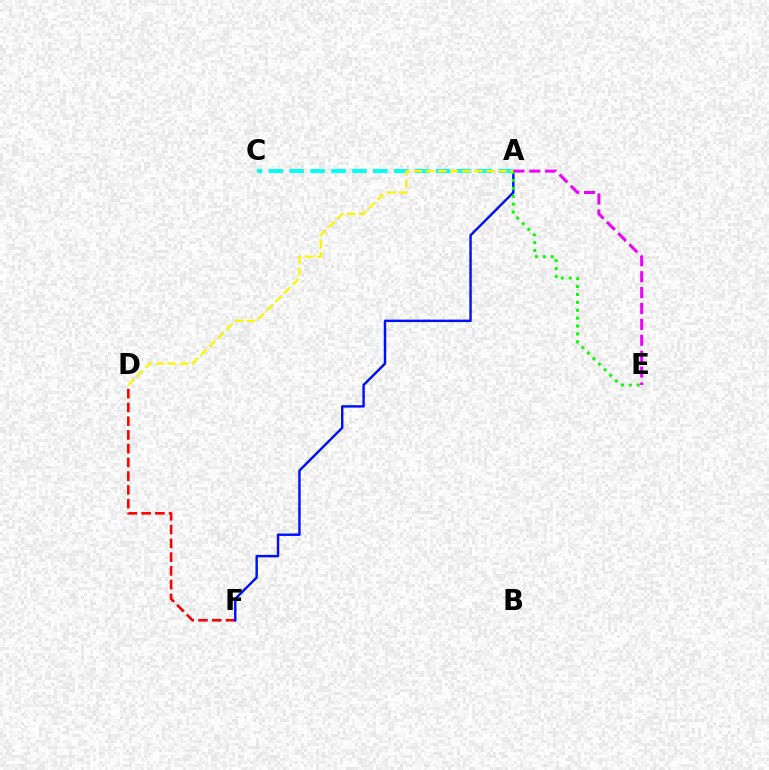{('D', 'F'): [{'color': '#ff0000', 'line_style': 'dashed', 'thickness': 1.87}], ('A', 'F'): [{'color': '#0010ff', 'line_style': 'solid', 'thickness': 1.75}], ('A', 'C'): [{'color': '#00fff6', 'line_style': 'dashed', 'thickness': 2.84}], ('A', 'E'): [{'color': '#08ff00', 'line_style': 'dotted', 'thickness': 2.14}, {'color': '#ee00ff', 'line_style': 'dashed', 'thickness': 2.16}], ('A', 'D'): [{'color': '#fcf500', 'line_style': 'dashed', 'thickness': 1.64}]}